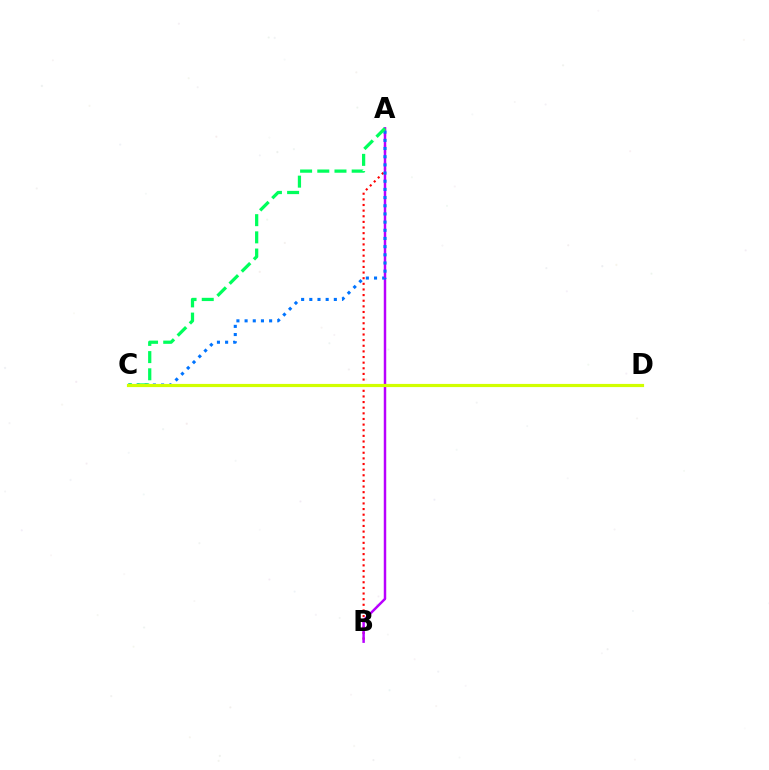{('A', 'B'): [{'color': '#ff0000', 'line_style': 'dotted', 'thickness': 1.53}, {'color': '#b900ff', 'line_style': 'solid', 'thickness': 1.78}], ('A', 'C'): [{'color': '#0074ff', 'line_style': 'dotted', 'thickness': 2.22}, {'color': '#00ff5c', 'line_style': 'dashed', 'thickness': 2.34}], ('C', 'D'): [{'color': '#d1ff00', 'line_style': 'solid', 'thickness': 2.29}]}